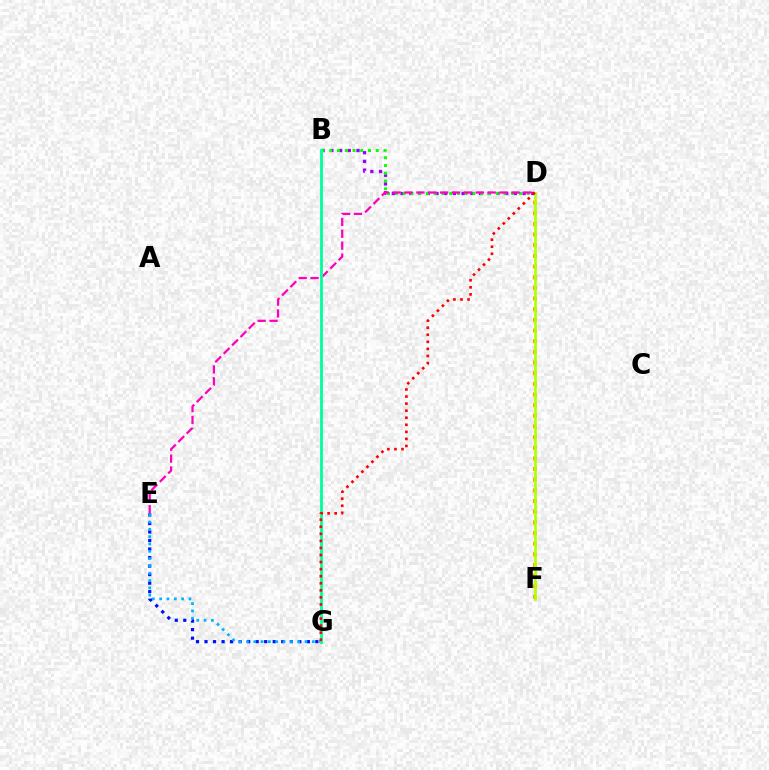{('E', 'G'): [{'color': '#0010ff', 'line_style': 'dotted', 'thickness': 2.32}, {'color': '#00b5ff', 'line_style': 'dotted', 'thickness': 1.99}], ('B', 'D'): [{'color': '#9b00ff', 'line_style': 'dotted', 'thickness': 2.37}, {'color': '#08ff00', 'line_style': 'dotted', 'thickness': 2.11}], ('D', 'E'): [{'color': '#ff00bd', 'line_style': 'dashed', 'thickness': 1.61}], ('D', 'F'): [{'color': '#ffa500', 'line_style': 'dotted', 'thickness': 2.9}, {'color': '#b3ff00', 'line_style': 'solid', 'thickness': 1.88}], ('B', 'G'): [{'color': '#00ff9d', 'line_style': 'solid', 'thickness': 2.03}], ('D', 'G'): [{'color': '#ff0000', 'line_style': 'dotted', 'thickness': 1.92}]}